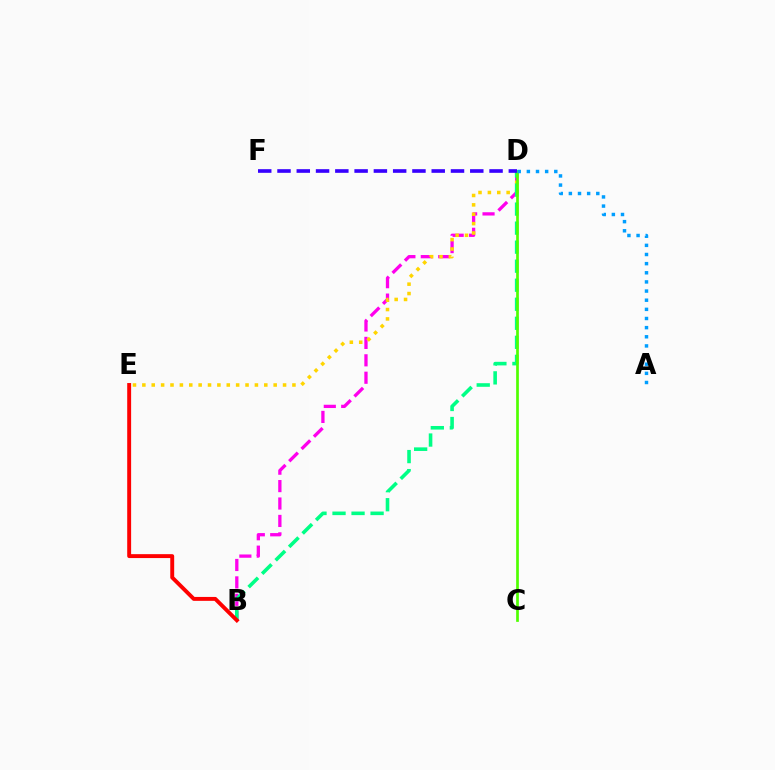{('B', 'D'): [{'color': '#ff00ed', 'line_style': 'dashed', 'thickness': 2.37}, {'color': '#00ff86', 'line_style': 'dashed', 'thickness': 2.59}], ('D', 'E'): [{'color': '#ffd500', 'line_style': 'dotted', 'thickness': 2.55}], ('C', 'D'): [{'color': '#4fff00', 'line_style': 'solid', 'thickness': 1.94}], ('B', 'E'): [{'color': '#ff0000', 'line_style': 'solid', 'thickness': 2.82}], ('D', 'F'): [{'color': '#3700ff', 'line_style': 'dashed', 'thickness': 2.62}], ('A', 'D'): [{'color': '#009eff', 'line_style': 'dotted', 'thickness': 2.48}]}